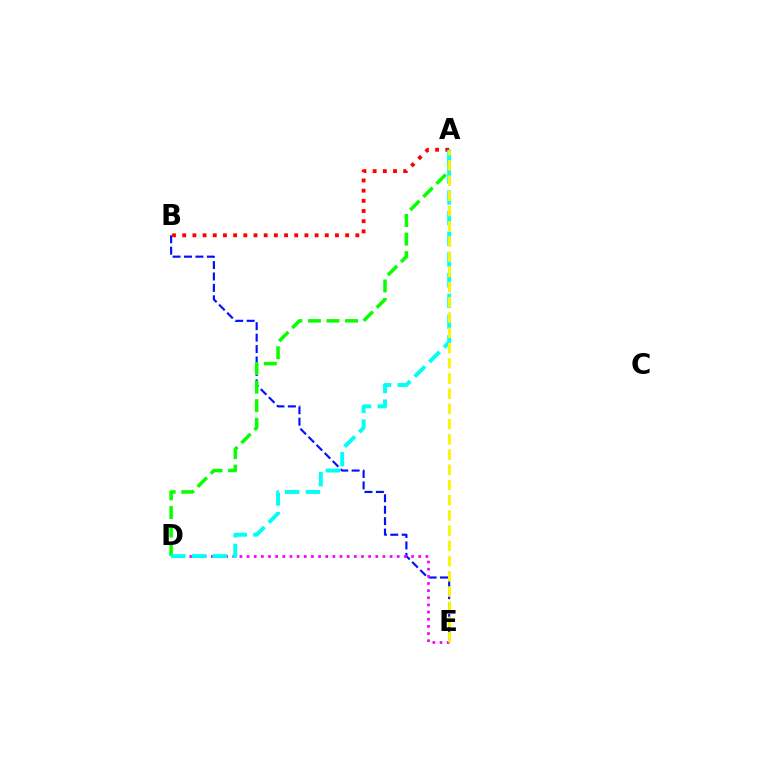{('B', 'E'): [{'color': '#0010ff', 'line_style': 'dashed', 'thickness': 1.55}], ('D', 'E'): [{'color': '#ee00ff', 'line_style': 'dotted', 'thickness': 1.94}], ('A', 'B'): [{'color': '#ff0000', 'line_style': 'dotted', 'thickness': 2.77}], ('A', 'D'): [{'color': '#08ff00', 'line_style': 'dashed', 'thickness': 2.52}, {'color': '#00fff6', 'line_style': 'dashed', 'thickness': 2.81}], ('A', 'E'): [{'color': '#fcf500', 'line_style': 'dashed', 'thickness': 2.07}]}